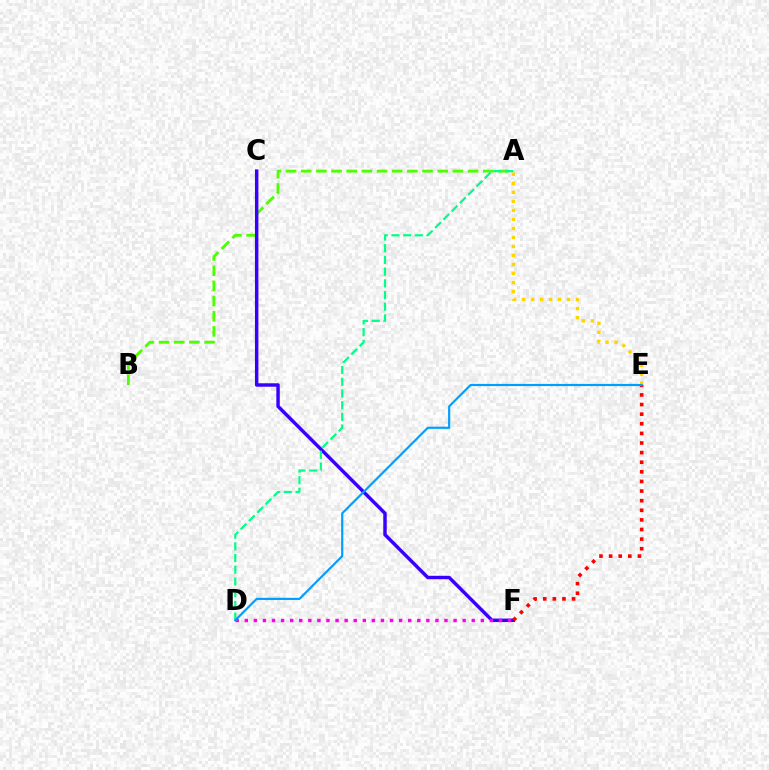{('A', 'B'): [{'color': '#4fff00', 'line_style': 'dashed', 'thickness': 2.06}], ('C', 'F'): [{'color': '#3700ff', 'line_style': 'solid', 'thickness': 2.48}], ('D', 'F'): [{'color': '#ff00ed', 'line_style': 'dotted', 'thickness': 2.47}], ('E', 'F'): [{'color': '#ff0000', 'line_style': 'dotted', 'thickness': 2.61}], ('A', 'E'): [{'color': '#ffd500', 'line_style': 'dotted', 'thickness': 2.45}], ('A', 'D'): [{'color': '#00ff86', 'line_style': 'dashed', 'thickness': 1.59}], ('D', 'E'): [{'color': '#009eff', 'line_style': 'solid', 'thickness': 1.56}]}